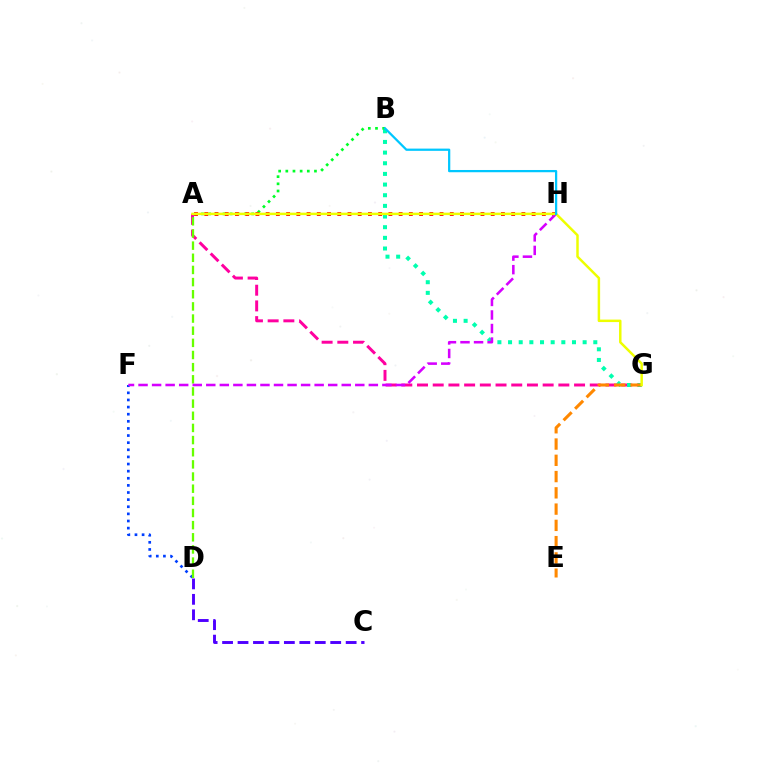{('D', 'F'): [{'color': '#003fff', 'line_style': 'dotted', 'thickness': 1.93}], ('A', 'G'): [{'color': '#ff00a0', 'line_style': 'dashed', 'thickness': 2.13}, {'color': '#eeff00', 'line_style': 'solid', 'thickness': 1.78}], ('B', 'G'): [{'color': '#00ffaf', 'line_style': 'dotted', 'thickness': 2.9}], ('A', 'B'): [{'color': '#00ff27', 'line_style': 'dotted', 'thickness': 1.95}], ('E', 'G'): [{'color': '#ff8800', 'line_style': 'dashed', 'thickness': 2.21}], ('A', 'H'): [{'color': '#ff0000', 'line_style': 'dotted', 'thickness': 2.78}], ('A', 'D'): [{'color': '#66ff00', 'line_style': 'dashed', 'thickness': 1.65}], ('F', 'H'): [{'color': '#d600ff', 'line_style': 'dashed', 'thickness': 1.84}], ('C', 'D'): [{'color': '#4f00ff', 'line_style': 'dashed', 'thickness': 2.1}], ('B', 'H'): [{'color': '#00c7ff', 'line_style': 'solid', 'thickness': 1.62}]}